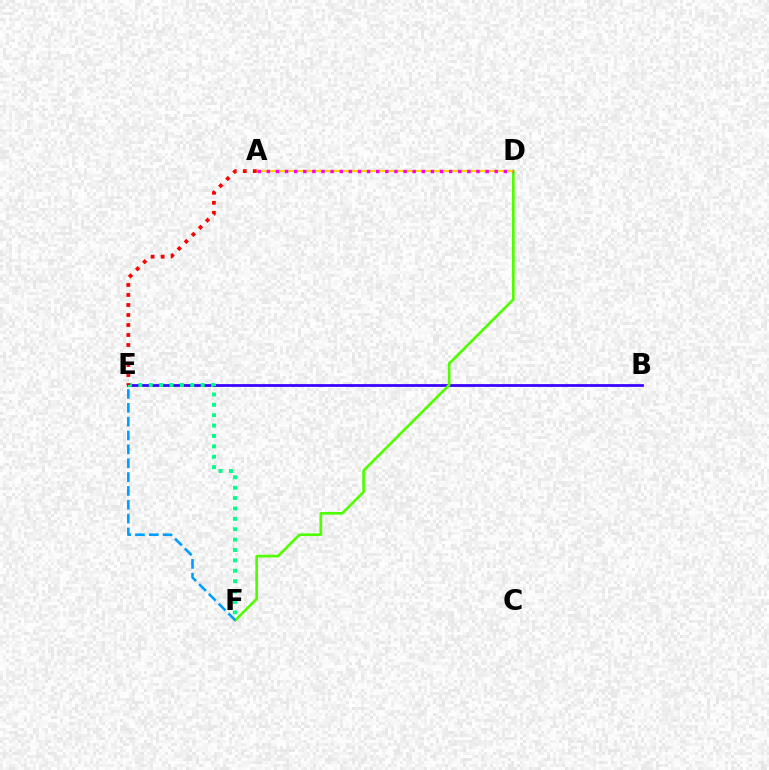{('B', 'E'): [{'color': '#3700ff', 'line_style': 'solid', 'thickness': 1.97}], ('D', 'F'): [{'color': '#4fff00', 'line_style': 'solid', 'thickness': 1.93}], ('E', 'F'): [{'color': '#009eff', 'line_style': 'dashed', 'thickness': 1.88}, {'color': '#00ff86', 'line_style': 'dotted', 'thickness': 2.82}], ('A', 'D'): [{'color': '#ffd500', 'line_style': 'solid', 'thickness': 1.54}, {'color': '#ff00ed', 'line_style': 'dotted', 'thickness': 2.48}], ('A', 'E'): [{'color': '#ff0000', 'line_style': 'dotted', 'thickness': 2.72}]}